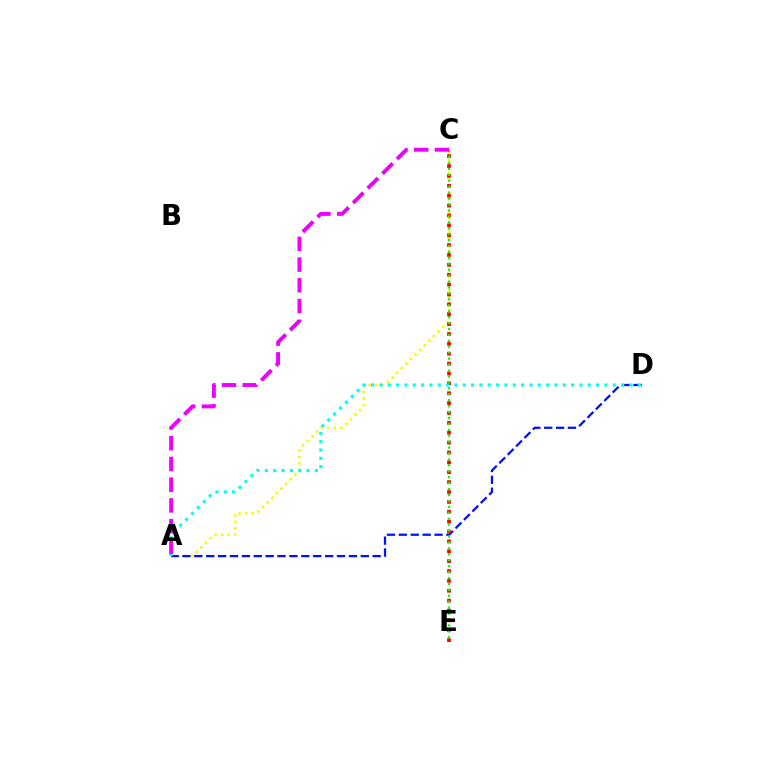{('A', 'C'): [{'color': '#fcf500', 'line_style': 'dotted', 'thickness': 1.77}, {'color': '#ee00ff', 'line_style': 'dashed', 'thickness': 2.82}], ('A', 'D'): [{'color': '#0010ff', 'line_style': 'dashed', 'thickness': 1.62}, {'color': '#00fff6', 'line_style': 'dotted', 'thickness': 2.26}], ('C', 'E'): [{'color': '#ff0000', 'line_style': 'dotted', 'thickness': 2.68}, {'color': '#08ff00', 'line_style': 'dotted', 'thickness': 1.61}]}